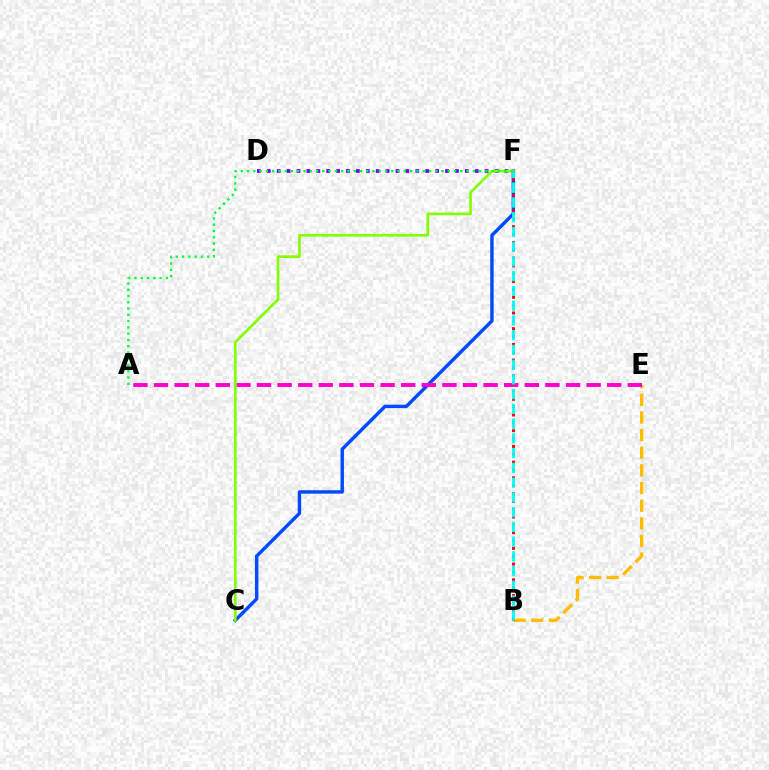{('D', 'F'): [{'color': '#7200ff', 'line_style': 'dotted', 'thickness': 2.69}], ('C', 'F'): [{'color': '#004bff', 'line_style': 'solid', 'thickness': 2.47}, {'color': '#84ff00', 'line_style': 'solid', 'thickness': 1.93}], ('B', 'E'): [{'color': '#ffbd00', 'line_style': 'dashed', 'thickness': 2.4}], ('A', 'E'): [{'color': '#ff00cf', 'line_style': 'dashed', 'thickness': 2.8}], ('B', 'F'): [{'color': '#ff0000', 'line_style': 'dotted', 'thickness': 2.13}, {'color': '#00fff6', 'line_style': 'dashed', 'thickness': 2.0}], ('A', 'F'): [{'color': '#00ff39', 'line_style': 'dotted', 'thickness': 1.7}]}